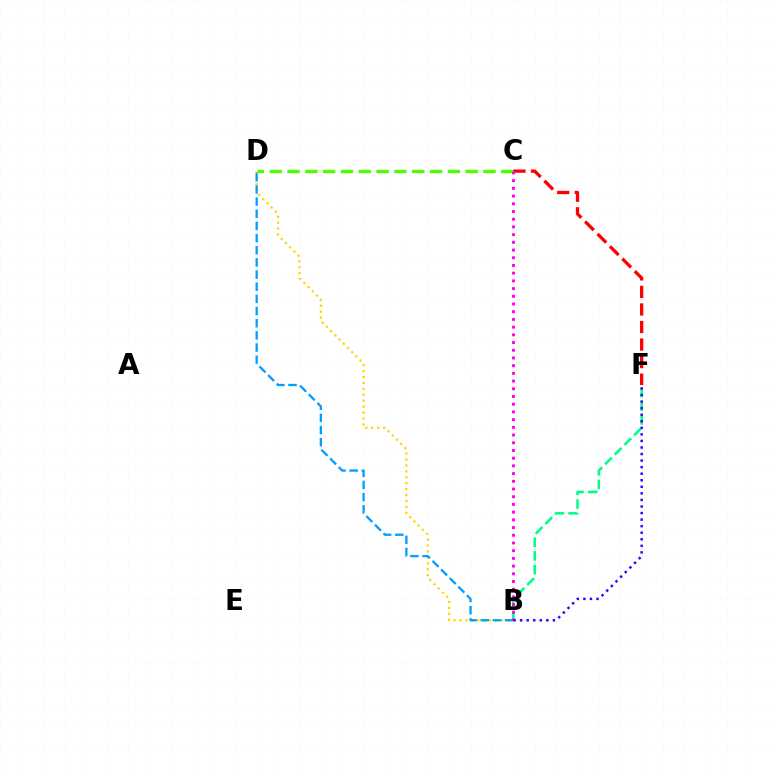{('B', 'F'): [{'color': '#00ff86', 'line_style': 'dashed', 'thickness': 1.86}, {'color': '#3700ff', 'line_style': 'dotted', 'thickness': 1.78}], ('B', 'D'): [{'color': '#ffd500', 'line_style': 'dotted', 'thickness': 1.61}, {'color': '#009eff', 'line_style': 'dashed', 'thickness': 1.65}], ('C', 'D'): [{'color': '#4fff00', 'line_style': 'dashed', 'thickness': 2.42}], ('C', 'F'): [{'color': '#ff0000', 'line_style': 'dashed', 'thickness': 2.38}], ('B', 'C'): [{'color': '#ff00ed', 'line_style': 'dotted', 'thickness': 2.09}]}